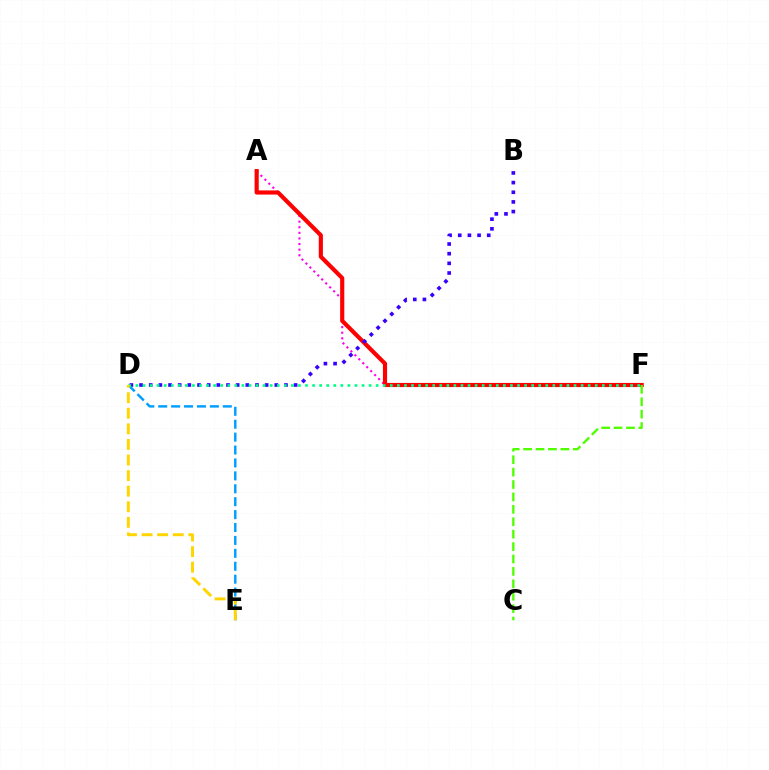{('A', 'F'): [{'color': '#ff00ed', 'line_style': 'dotted', 'thickness': 1.52}, {'color': '#ff0000', 'line_style': 'solid', 'thickness': 2.99}], ('B', 'D'): [{'color': '#3700ff', 'line_style': 'dotted', 'thickness': 2.62}], ('D', 'E'): [{'color': '#009eff', 'line_style': 'dashed', 'thickness': 1.75}, {'color': '#ffd500', 'line_style': 'dashed', 'thickness': 2.12}], ('D', 'F'): [{'color': '#00ff86', 'line_style': 'dotted', 'thickness': 1.92}], ('C', 'F'): [{'color': '#4fff00', 'line_style': 'dashed', 'thickness': 1.69}]}